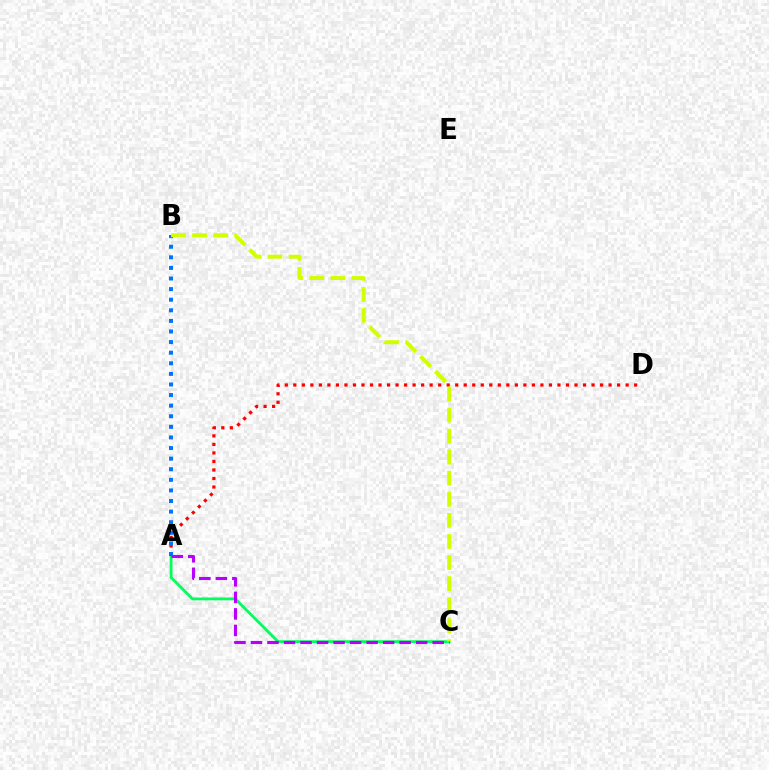{('A', 'C'): [{'color': '#00ff5c', 'line_style': 'solid', 'thickness': 2.03}, {'color': '#b900ff', 'line_style': 'dashed', 'thickness': 2.24}], ('A', 'D'): [{'color': '#ff0000', 'line_style': 'dotted', 'thickness': 2.32}], ('A', 'B'): [{'color': '#0074ff', 'line_style': 'dotted', 'thickness': 2.88}], ('B', 'C'): [{'color': '#d1ff00', 'line_style': 'dashed', 'thickness': 2.86}]}